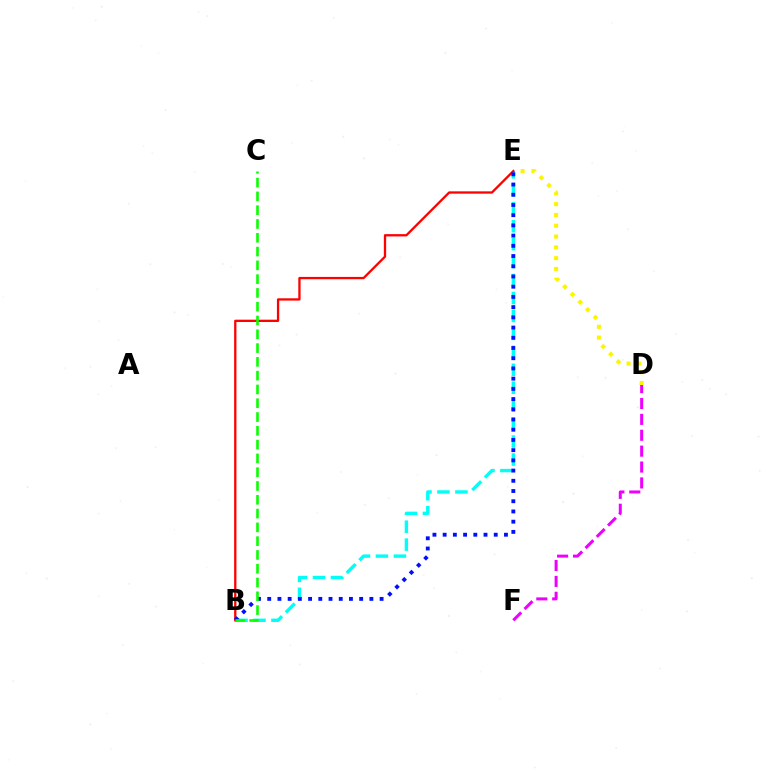{('B', 'E'): [{'color': '#00fff6', 'line_style': 'dashed', 'thickness': 2.44}, {'color': '#ff0000', 'line_style': 'solid', 'thickness': 1.66}, {'color': '#0010ff', 'line_style': 'dotted', 'thickness': 2.78}], ('D', 'E'): [{'color': '#fcf500', 'line_style': 'dotted', 'thickness': 2.93}], ('B', 'C'): [{'color': '#08ff00', 'line_style': 'dashed', 'thickness': 1.87}], ('D', 'F'): [{'color': '#ee00ff', 'line_style': 'dashed', 'thickness': 2.16}]}